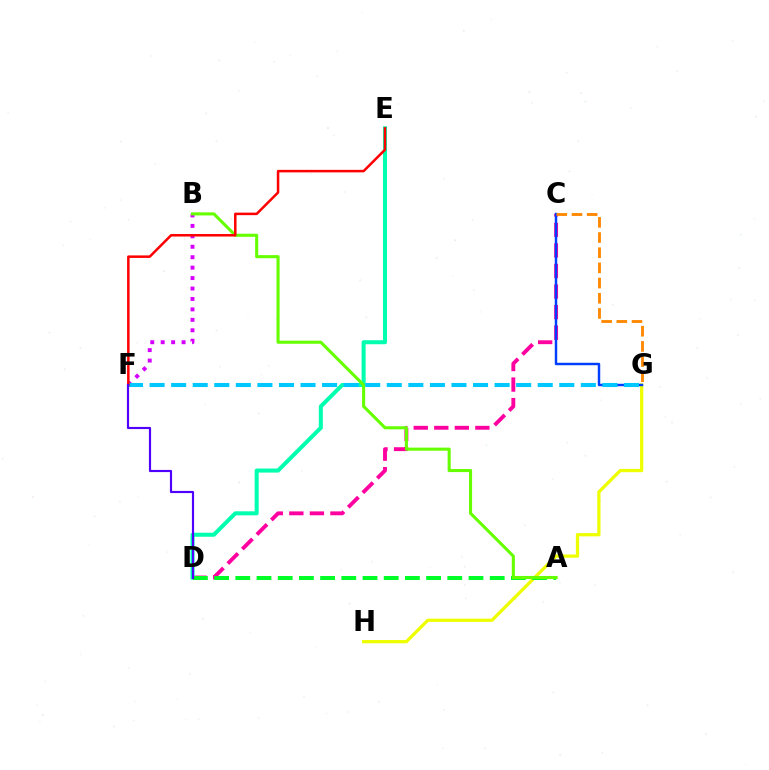{('G', 'H'): [{'color': '#eeff00', 'line_style': 'solid', 'thickness': 2.34}], ('C', 'D'): [{'color': '#ff00a0', 'line_style': 'dashed', 'thickness': 2.79}], ('C', 'G'): [{'color': '#003fff', 'line_style': 'solid', 'thickness': 1.77}, {'color': '#ff8800', 'line_style': 'dashed', 'thickness': 2.06}], ('D', 'E'): [{'color': '#00ffaf', 'line_style': 'solid', 'thickness': 2.9}], ('A', 'D'): [{'color': '#00ff27', 'line_style': 'dashed', 'thickness': 2.88}], ('B', 'F'): [{'color': '#d600ff', 'line_style': 'dotted', 'thickness': 2.84}], ('A', 'B'): [{'color': '#66ff00', 'line_style': 'solid', 'thickness': 2.22}], ('F', 'G'): [{'color': '#00c7ff', 'line_style': 'dashed', 'thickness': 2.93}], ('E', 'F'): [{'color': '#ff0000', 'line_style': 'solid', 'thickness': 1.81}], ('D', 'F'): [{'color': '#4f00ff', 'line_style': 'solid', 'thickness': 1.56}]}